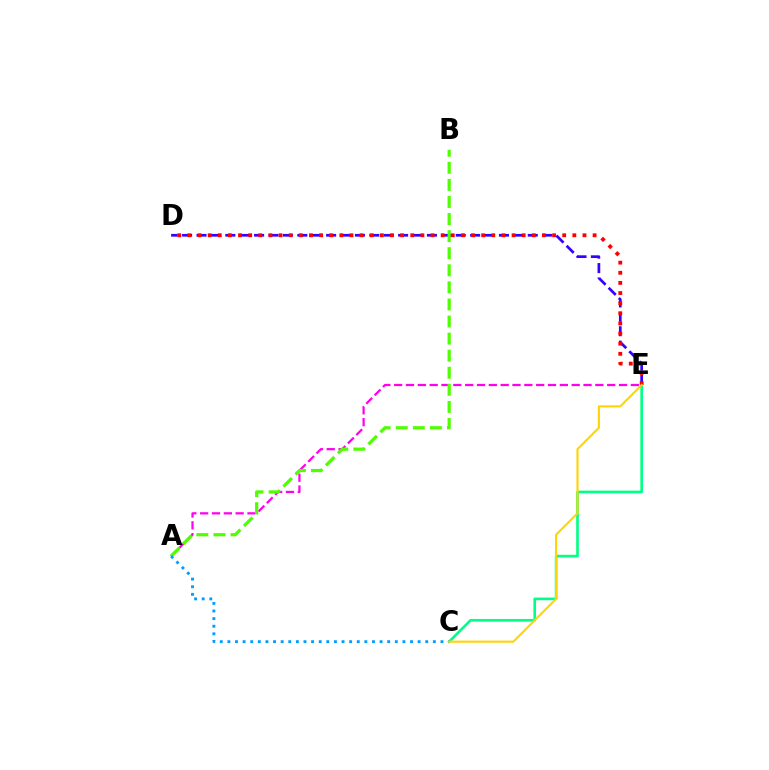{('A', 'E'): [{'color': '#ff00ed', 'line_style': 'dashed', 'thickness': 1.61}], ('D', 'E'): [{'color': '#3700ff', 'line_style': 'dashed', 'thickness': 1.96}, {'color': '#ff0000', 'line_style': 'dotted', 'thickness': 2.75}], ('C', 'E'): [{'color': '#00ff86', 'line_style': 'solid', 'thickness': 1.9}, {'color': '#ffd500', 'line_style': 'solid', 'thickness': 1.52}], ('A', 'B'): [{'color': '#4fff00', 'line_style': 'dashed', 'thickness': 2.32}], ('A', 'C'): [{'color': '#009eff', 'line_style': 'dotted', 'thickness': 2.07}]}